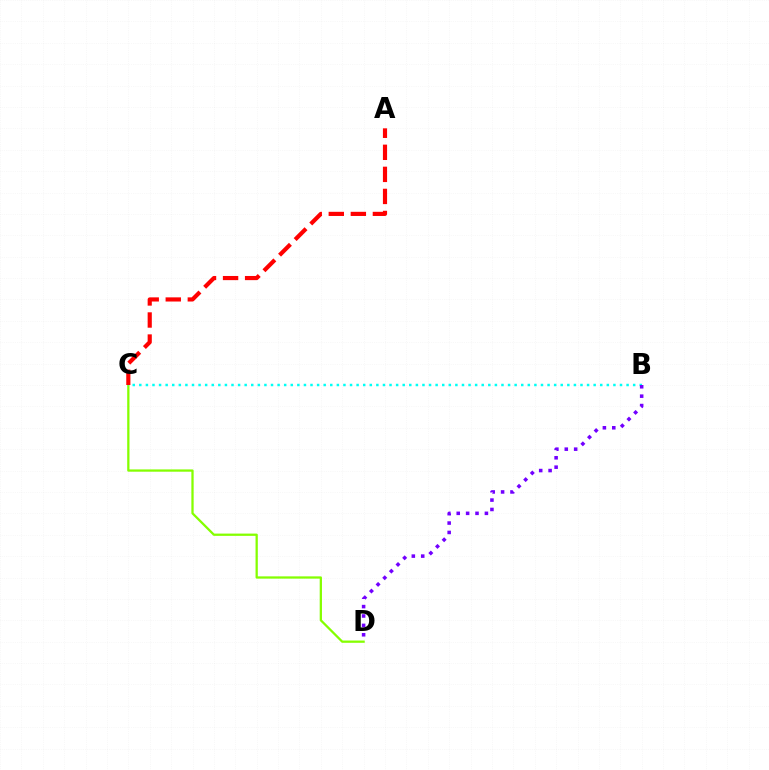{('C', 'D'): [{'color': '#84ff00', 'line_style': 'solid', 'thickness': 1.64}], ('B', 'C'): [{'color': '#00fff6', 'line_style': 'dotted', 'thickness': 1.79}], ('A', 'C'): [{'color': '#ff0000', 'line_style': 'dashed', 'thickness': 3.0}], ('B', 'D'): [{'color': '#7200ff', 'line_style': 'dotted', 'thickness': 2.55}]}